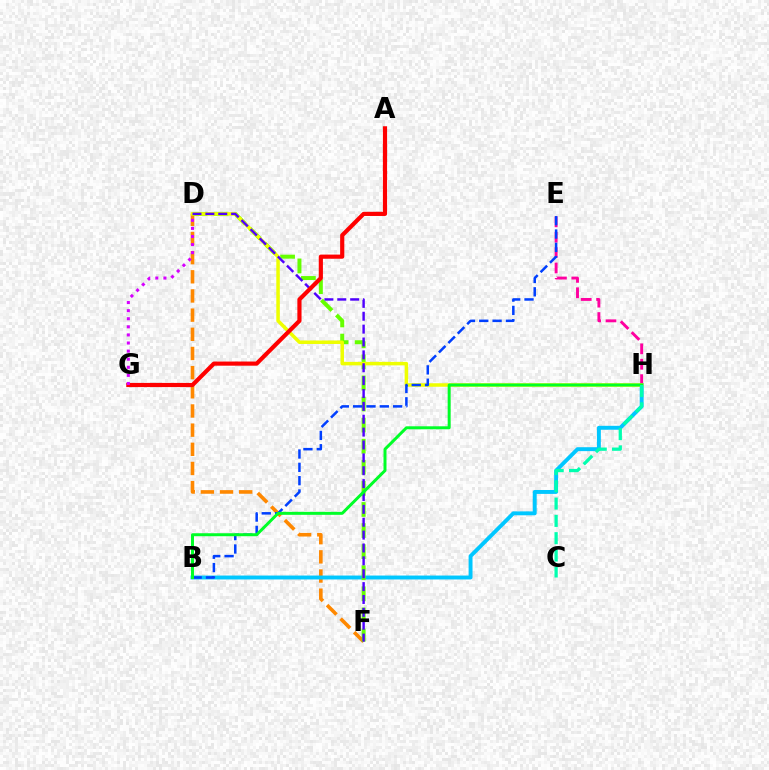{('D', 'F'): [{'color': '#ff8800', 'line_style': 'dashed', 'thickness': 2.6}, {'color': '#66ff00', 'line_style': 'dashed', 'thickness': 2.86}, {'color': '#4f00ff', 'line_style': 'dashed', 'thickness': 1.75}], ('B', 'H'): [{'color': '#00c7ff', 'line_style': 'solid', 'thickness': 2.82}, {'color': '#00ff27', 'line_style': 'solid', 'thickness': 2.14}], ('E', 'H'): [{'color': '#ff00a0', 'line_style': 'dashed', 'thickness': 2.09}], ('D', 'H'): [{'color': '#eeff00', 'line_style': 'solid', 'thickness': 2.53}], ('B', 'E'): [{'color': '#003fff', 'line_style': 'dashed', 'thickness': 1.81}], ('A', 'G'): [{'color': '#ff0000', 'line_style': 'solid', 'thickness': 3.0}], ('C', 'H'): [{'color': '#00ffaf', 'line_style': 'dashed', 'thickness': 2.35}], ('D', 'G'): [{'color': '#d600ff', 'line_style': 'dotted', 'thickness': 2.2}]}